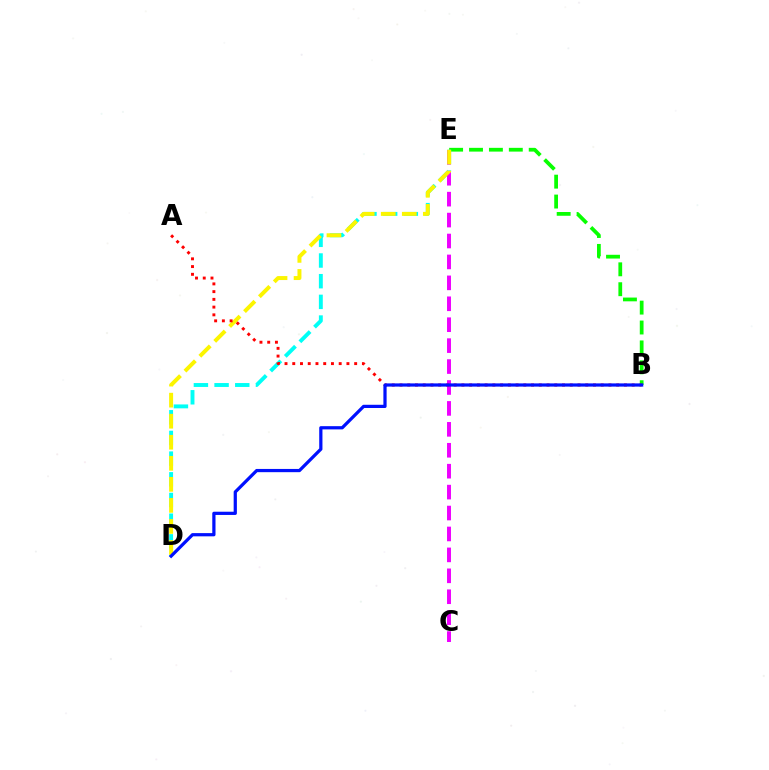{('B', 'E'): [{'color': '#08ff00', 'line_style': 'dashed', 'thickness': 2.7}], ('D', 'E'): [{'color': '#00fff6', 'line_style': 'dashed', 'thickness': 2.81}, {'color': '#fcf500', 'line_style': 'dashed', 'thickness': 2.86}], ('C', 'E'): [{'color': '#ee00ff', 'line_style': 'dashed', 'thickness': 2.84}], ('A', 'B'): [{'color': '#ff0000', 'line_style': 'dotted', 'thickness': 2.1}], ('B', 'D'): [{'color': '#0010ff', 'line_style': 'solid', 'thickness': 2.33}]}